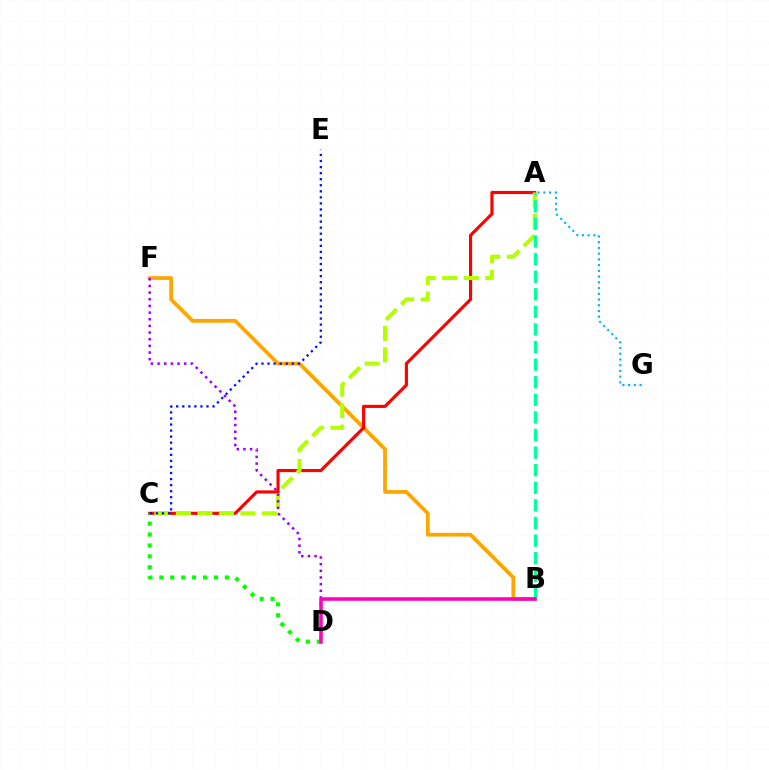{('B', 'F'): [{'color': '#ffa500', 'line_style': 'solid', 'thickness': 2.7}], ('A', 'C'): [{'color': '#ff0000', 'line_style': 'solid', 'thickness': 2.25}, {'color': '#b3ff00', 'line_style': 'dashed', 'thickness': 2.92}], ('C', 'D'): [{'color': '#08ff00', 'line_style': 'dotted', 'thickness': 2.97}], ('D', 'F'): [{'color': '#9b00ff', 'line_style': 'dotted', 'thickness': 1.81}], ('A', 'G'): [{'color': '#00b5ff', 'line_style': 'dotted', 'thickness': 1.56}], ('A', 'B'): [{'color': '#00ff9d', 'line_style': 'dashed', 'thickness': 2.39}], ('C', 'E'): [{'color': '#0010ff', 'line_style': 'dotted', 'thickness': 1.65}], ('B', 'D'): [{'color': '#ff00bd', 'line_style': 'solid', 'thickness': 2.55}]}